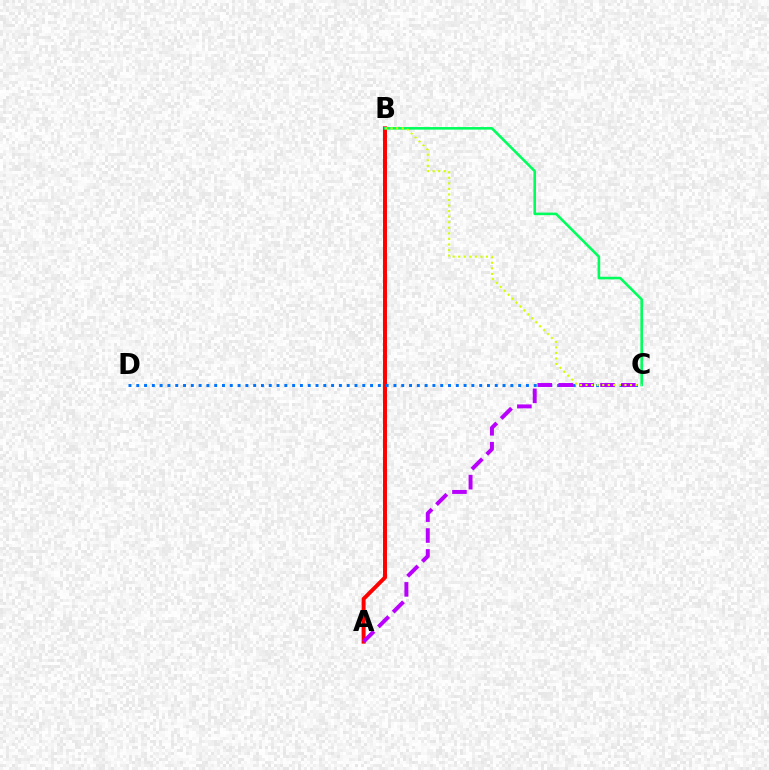{('A', 'B'): [{'color': '#ff0000', 'line_style': 'solid', 'thickness': 2.85}], ('C', 'D'): [{'color': '#0074ff', 'line_style': 'dotted', 'thickness': 2.12}], ('A', 'C'): [{'color': '#b900ff', 'line_style': 'dashed', 'thickness': 2.84}], ('B', 'C'): [{'color': '#00ff5c', 'line_style': 'solid', 'thickness': 1.87}, {'color': '#d1ff00', 'line_style': 'dotted', 'thickness': 1.51}]}